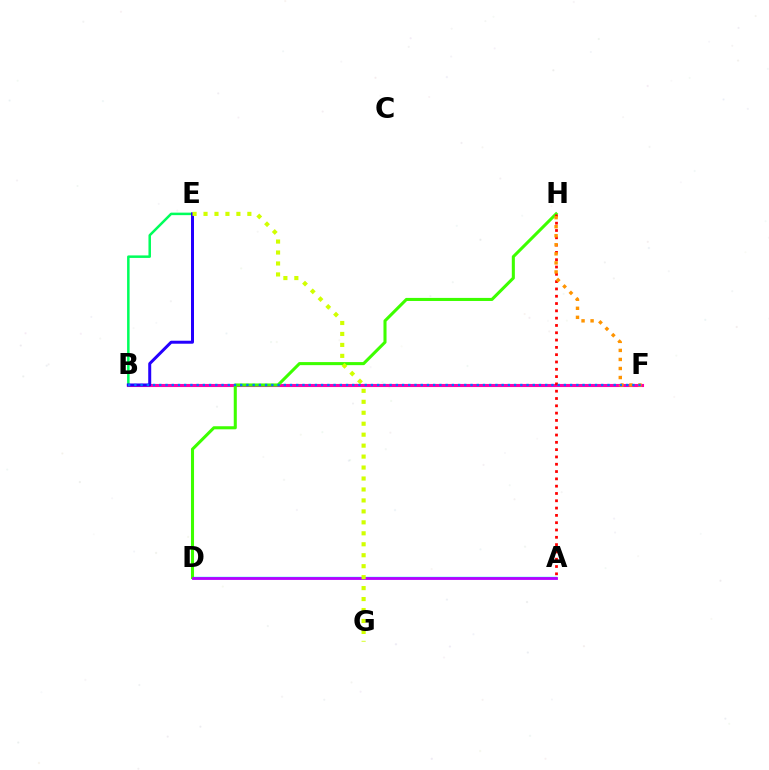{('A', 'D'): [{'color': '#00fff6', 'line_style': 'solid', 'thickness': 1.75}, {'color': '#b900ff', 'line_style': 'solid', 'thickness': 2.02}], ('B', 'F'): [{'color': '#ff00ac', 'line_style': 'solid', 'thickness': 2.23}, {'color': '#0074ff', 'line_style': 'dotted', 'thickness': 1.69}], ('D', 'H'): [{'color': '#3dff00', 'line_style': 'solid', 'thickness': 2.2}], ('A', 'H'): [{'color': '#ff0000', 'line_style': 'dotted', 'thickness': 1.98}], ('B', 'E'): [{'color': '#00ff5c', 'line_style': 'solid', 'thickness': 1.81}, {'color': '#2500ff', 'line_style': 'solid', 'thickness': 2.16}], ('F', 'H'): [{'color': '#ff9400', 'line_style': 'dotted', 'thickness': 2.46}], ('E', 'G'): [{'color': '#d1ff00', 'line_style': 'dotted', 'thickness': 2.98}]}